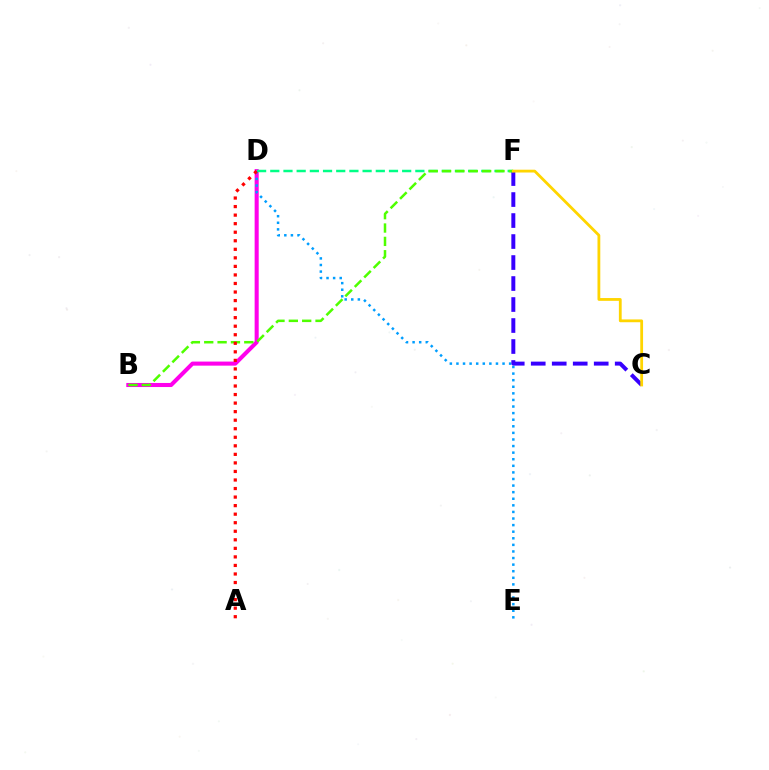{('B', 'D'): [{'color': '#ff00ed', 'line_style': 'solid', 'thickness': 2.93}], ('D', 'F'): [{'color': '#00ff86', 'line_style': 'dashed', 'thickness': 1.79}], ('D', 'E'): [{'color': '#009eff', 'line_style': 'dotted', 'thickness': 1.79}], ('C', 'F'): [{'color': '#3700ff', 'line_style': 'dashed', 'thickness': 2.85}, {'color': '#ffd500', 'line_style': 'solid', 'thickness': 2.01}], ('B', 'F'): [{'color': '#4fff00', 'line_style': 'dashed', 'thickness': 1.81}], ('A', 'D'): [{'color': '#ff0000', 'line_style': 'dotted', 'thickness': 2.32}]}